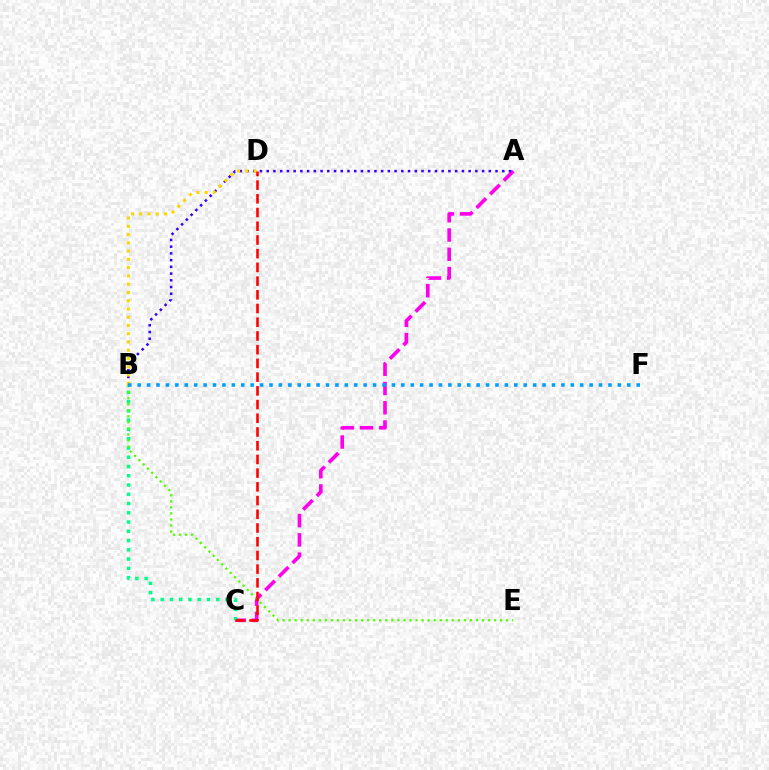{('A', 'C'): [{'color': '#ff00ed', 'line_style': 'dashed', 'thickness': 2.62}], ('B', 'C'): [{'color': '#00ff86', 'line_style': 'dotted', 'thickness': 2.52}], ('A', 'B'): [{'color': '#3700ff', 'line_style': 'dotted', 'thickness': 1.83}], ('B', 'D'): [{'color': '#ffd500', 'line_style': 'dotted', 'thickness': 2.24}], ('B', 'E'): [{'color': '#4fff00', 'line_style': 'dotted', 'thickness': 1.64}], ('C', 'D'): [{'color': '#ff0000', 'line_style': 'dashed', 'thickness': 1.86}], ('B', 'F'): [{'color': '#009eff', 'line_style': 'dotted', 'thickness': 2.56}]}